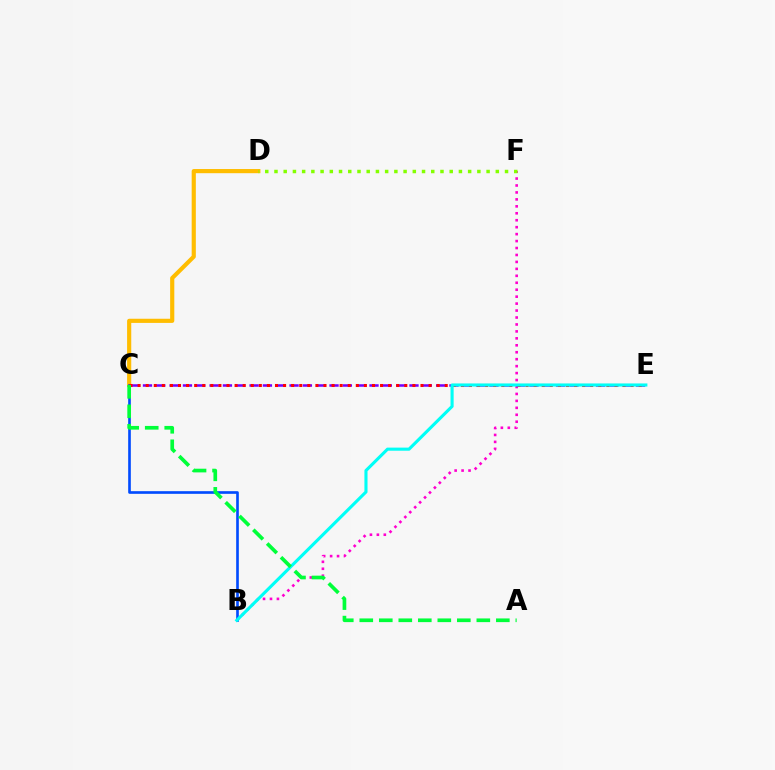{('B', 'F'): [{'color': '#ff00cf', 'line_style': 'dotted', 'thickness': 1.89}], ('C', 'E'): [{'color': '#7200ff', 'line_style': 'dashed', 'thickness': 1.81}, {'color': '#ff0000', 'line_style': 'dotted', 'thickness': 2.2}], ('C', 'D'): [{'color': '#ffbd00', 'line_style': 'solid', 'thickness': 2.99}], ('B', 'C'): [{'color': '#004bff', 'line_style': 'solid', 'thickness': 1.91}], ('B', 'E'): [{'color': '#00fff6', 'line_style': 'solid', 'thickness': 2.23}], ('A', 'C'): [{'color': '#00ff39', 'line_style': 'dashed', 'thickness': 2.65}], ('D', 'F'): [{'color': '#84ff00', 'line_style': 'dotted', 'thickness': 2.51}]}